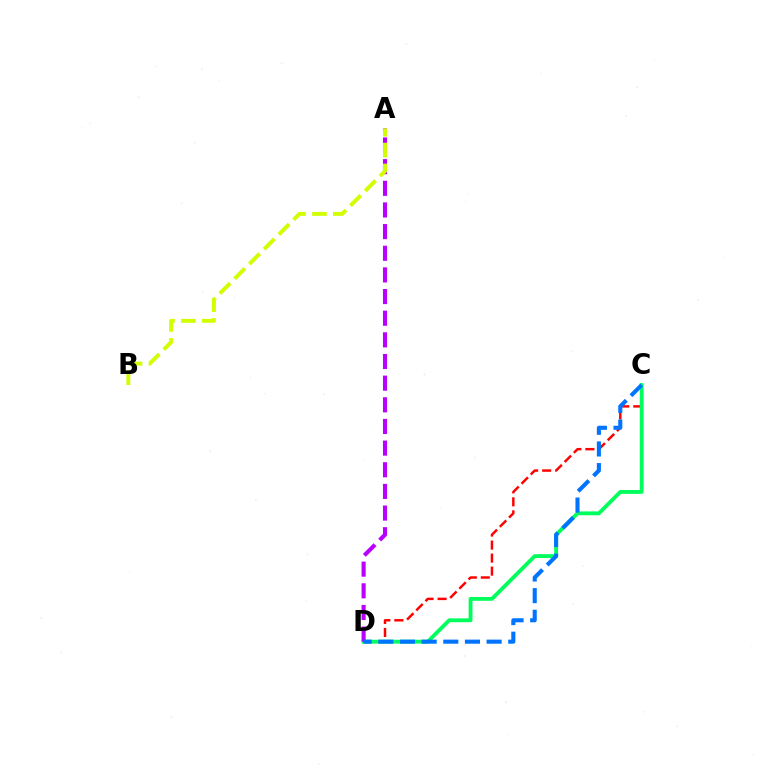{('C', 'D'): [{'color': '#ff0000', 'line_style': 'dashed', 'thickness': 1.77}, {'color': '#00ff5c', 'line_style': 'solid', 'thickness': 2.76}, {'color': '#0074ff', 'line_style': 'dashed', 'thickness': 2.94}], ('A', 'D'): [{'color': '#b900ff', 'line_style': 'dashed', 'thickness': 2.94}], ('A', 'B'): [{'color': '#d1ff00', 'line_style': 'dashed', 'thickness': 2.84}]}